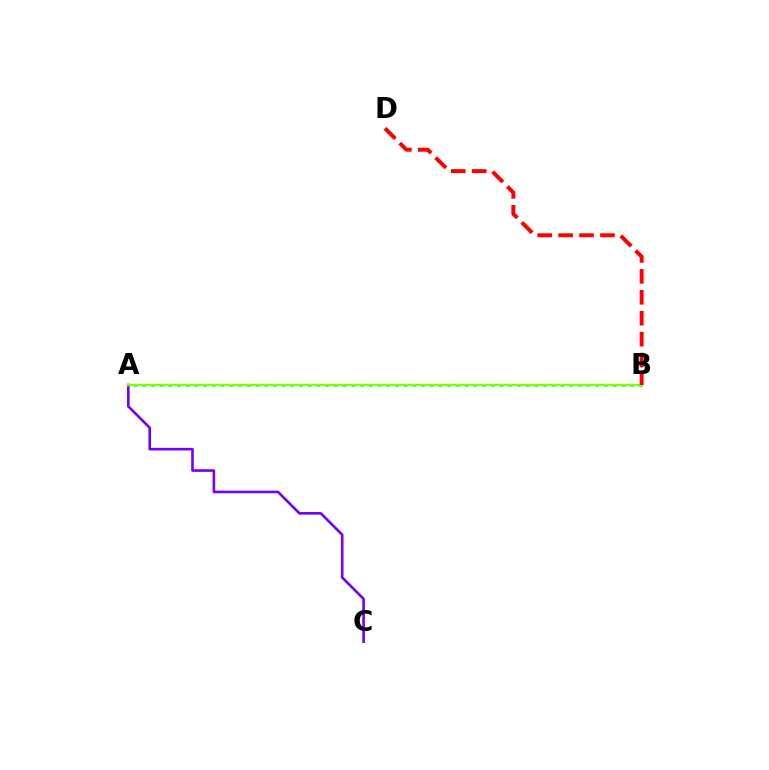{('A', 'C'): [{'color': '#7200ff', 'line_style': 'solid', 'thickness': 1.89}], ('A', 'B'): [{'color': '#00fff6', 'line_style': 'dotted', 'thickness': 2.37}, {'color': '#84ff00', 'line_style': 'solid', 'thickness': 1.72}], ('B', 'D'): [{'color': '#ff0000', 'line_style': 'dashed', 'thickness': 2.84}]}